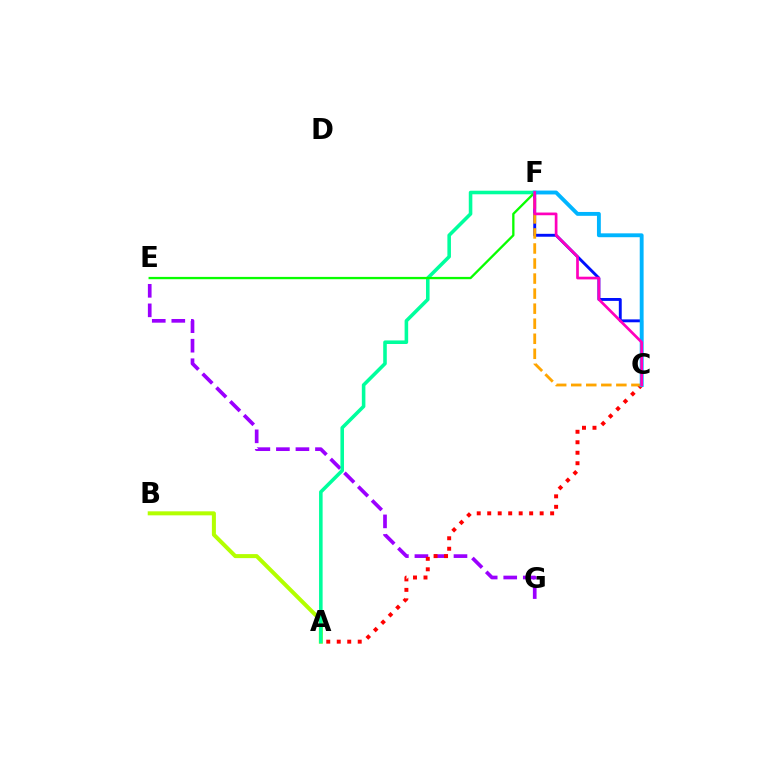{('E', 'G'): [{'color': '#9b00ff', 'line_style': 'dashed', 'thickness': 2.65}], ('C', 'F'): [{'color': '#0010ff', 'line_style': 'solid', 'thickness': 2.09}, {'color': '#ffa500', 'line_style': 'dashed', 'thickness': 2.04}, {'color': '#00b5ff', 'line_style': 'solid', 'thickness': 2.79}, {'color': '#ff00bd', 'line_style': 'solid', 'thickness': 1.94}], ('A', 'B'): [{'color': '#b3ff00', 'line_style': 'solid', 'thickness': 2.89}], ('A', 'C'): [{'color': '#ff0000', 'line_style': 'dotted', 'thickness': 2.85}], ('A', 'F'): [{'color': '#00ff9d', 'line_style': 'solid', 'thickness': 2.57}], ('E', 'F'): [{'color': '#08ff00', 'line_style': 'solid', 'thickness': 1.67}]}